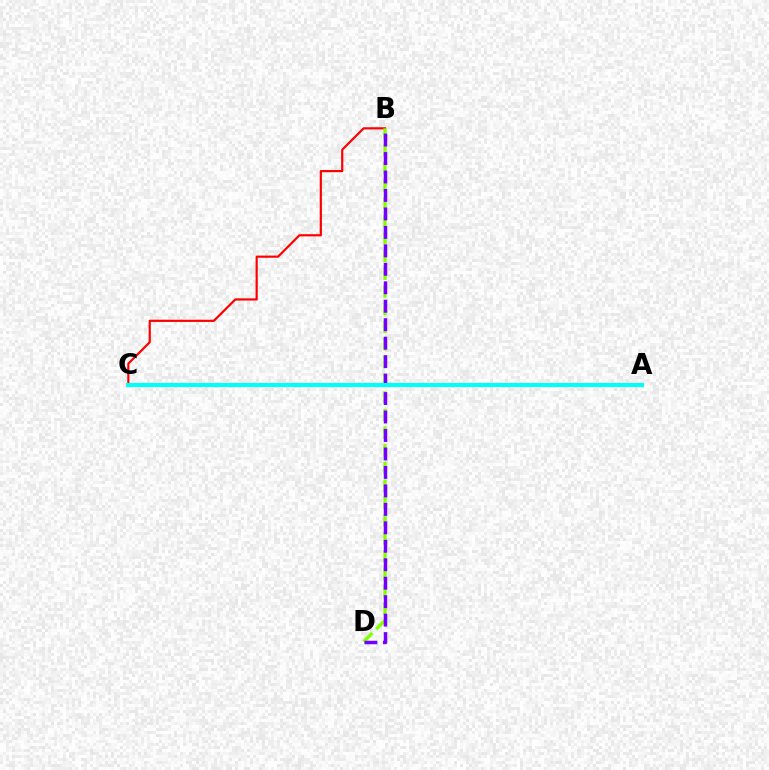{('B', 'C'): [{'color': '#ff0000', 'line_style': 'solid', 'thickness': 1.58}], ('B', 'D'): [{'color': '#84ff00', 'line_style': 'dashed', 'thickness': 2.4}, {'color': '#7200ff', 'line_style': 'dashed', 'thickness': 2.51}], ('A', 'C'): [{'color': '#00fff6', 'line_style': 'solid', 'thickness': 2.95}]}